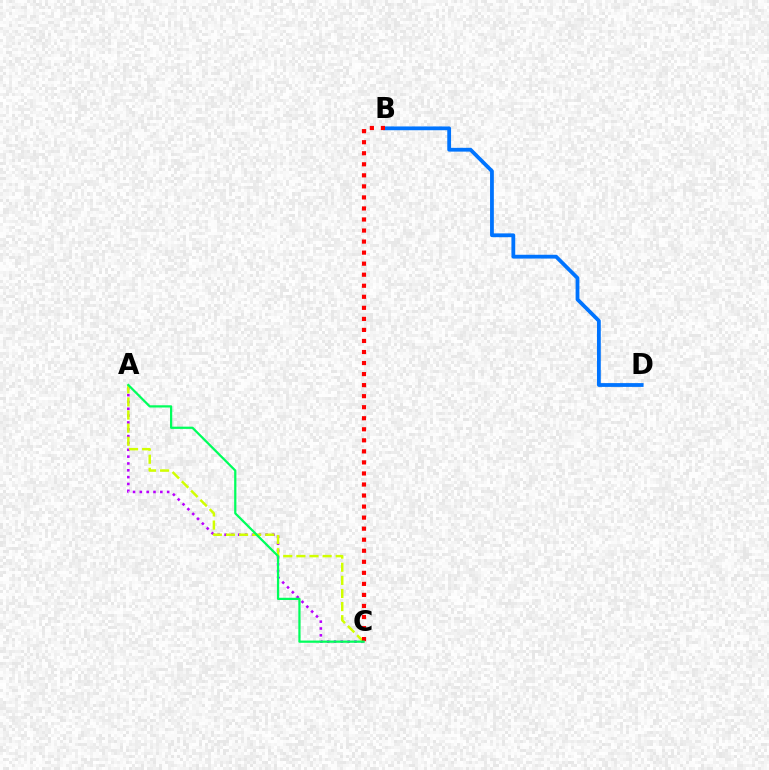{('A', 'C'): [{'color': '#b900ff', 'line_style': 'dotted', 'thickness': 1.86}, {'color': '#d1ff00', 'line_style': 'dashed', 'thickness': 1.78}, {'color': '#00ff5c', 'line_style': 'solid', 'thickness': 1.61}], ('B', 'D'): [{'color': '#0074ff', 'line_style': 'solid', 'thickness': 2.73}], ('B', 'C'): [{'color': '#ff0000', 'line_style': 'dotted', 'thickness': 3.0}]}